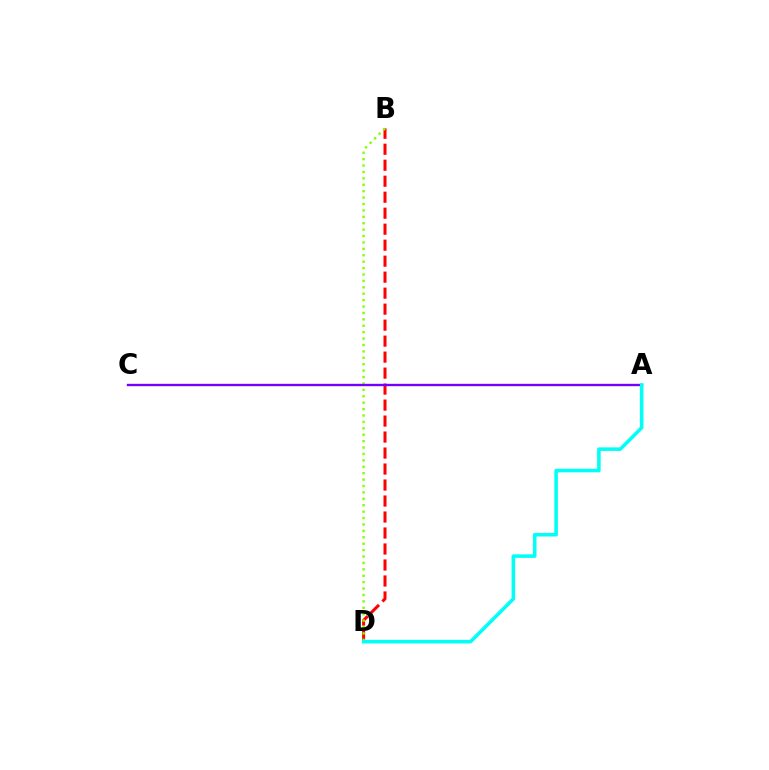{('B', 'D'): [{'color': '#ff0000', 'line_style': 'dashed', 'thickness': 2.17}, {'color': '#84ff00', 'line_style': 'dotted', 'thickness': 1.74}], ('A', 'C'): [{'color': '#7200ff', 'line_style': 'solid', 'thickness': 1.7}], ('A', 'D'): [{'color': '#00fff6', 'line_style': 'solid', 'thickness': 2.56}]}